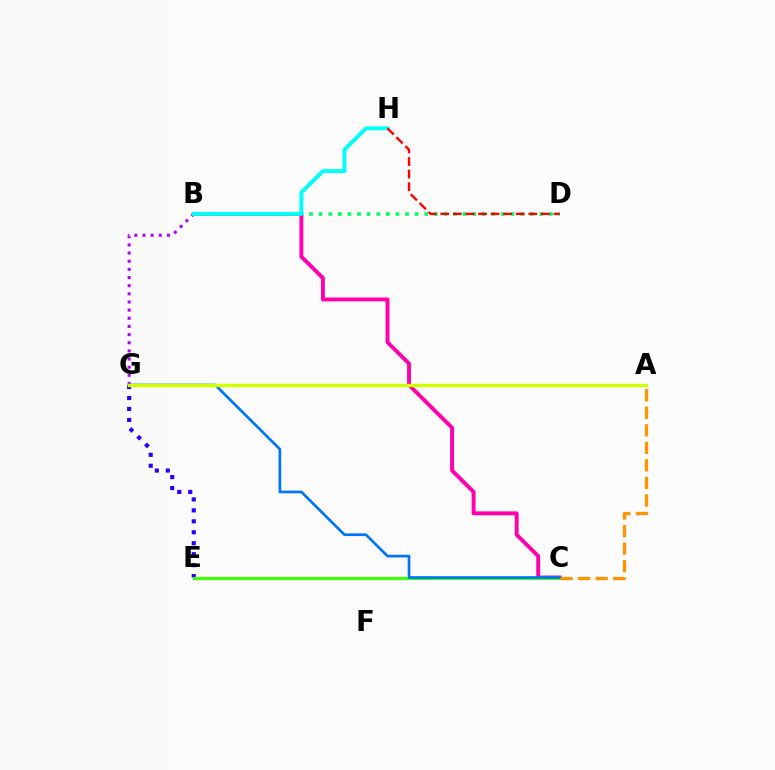{('B', 'G'): [{'color': '#b900ff', 'line_style': 'dotted', 'thickness': 2.21}], ('B', 'D'): [{'color': '#00ff5c', 'line_style': 'dotted', 'thickness': 2.61}], ('E', 'G'): [{'color': '#2500ff', 'line_style': 'dotted', 'thickness': 2.98}], ('B', 'C'): [{'color': '#ff00ac', 'line_style': 'solid', 'thickness': 2.81}], ('C', 'E'): [{'color': '#3dff00', 'line_style': 'solid', 'thickness': 2.24}], ('C', 'G'): [{'color': '#0074ff', 'line_style': 'solid', 'thickness': 1.93}], ('A', 'C'): [{'color': '#ff9400', 'line_style': 'dashed', 'thickness': 2.38}], ('B', 'H'): [{'color': '#00fff6', 'line_style': 'solid', 'thickness': 2.85}], ('D', 'H'): [{'color': '#ff0000', 'line_style': 'dashed', 'thickness': 1.71}], ('A', 'G'): [{'color': '#d1ff00', 'line_style': 'solid', 'thickness': 2.46}]}